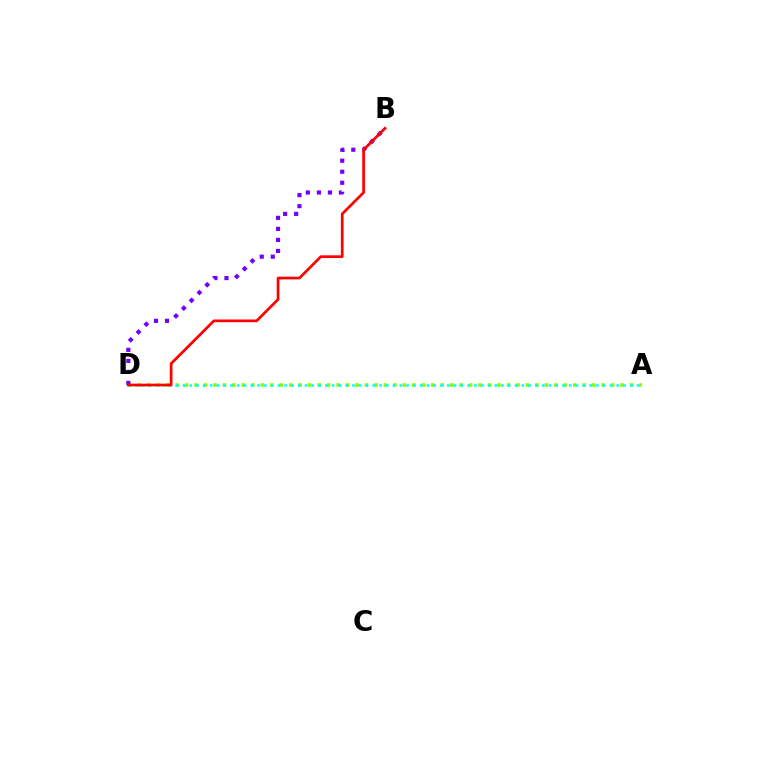{('A', 'D'): [{'color': '#84ff00', 'line_style': 'dotted', 'thickness': 2.57}, {'color': '#00fff6', 'line_style': 'dotted', 'thickness': 1.84}], ('B', 'D'): [{'color': '#7200ff', 'line_style': 'dotted', 'thickness': 3.0}, {'color': '#ff0000', 'line_style': 'solid', 'thickness': 1.95}]}